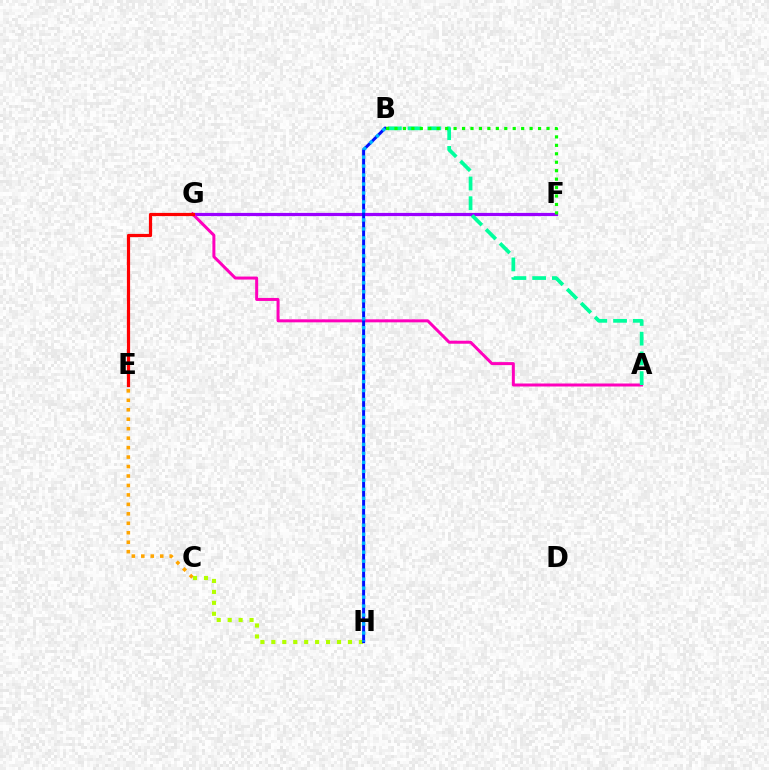{('C', 'E'): [{'color': '#ffa500', 'line_style': 'dotted', 'thickness': 2.57}], ('F', 'G'): [{'color': '#9b00ff', 'line_style': 'solid', 'thickness': 2.3}], ('C', 'H'): [{'color': '#b3ff00', 'line_style': 'dotted', 'thickness': 2.97}], ('A', 'G'): [{'color': '#ff00bd', 'line_style': 'solid', 'thickness': 2.16}], ('B', 'H'): [{'color': '#0010ff', 'line_style': 'solid', 'thickness': 2.14}, {'color': '#00b5ff', 'line_style': 'dotted', 'thickness': 2.44}], ('E', 'G'): [{'color': '#ff0000', 'line_style': 'solid', 'thickness': 2.31}], ('A', 'B'): [{'color': '#00ff9d', 'line_style': 'dashed', 'thickness': 2.68}], ('B', 'F'): [{'color': '#08ff00', 'line_style': 'dotted', 'thickness': 2.29}]}